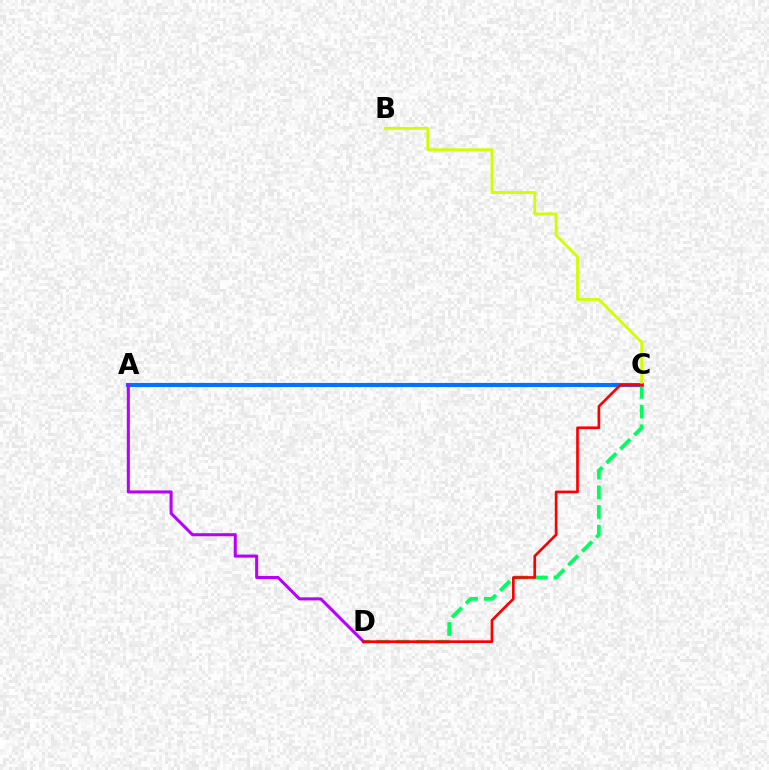{('C', 'D'): [{'color': '#00ff5c', 'line_style': 'dashed', 'thickness': 2.67}, {'color': '#ff0000', 'line_style': 'solid', 'thickness': 1.93}], ('A', 'C'): [{'color': '#0074ff', 'line_style': 'solid', 'thickness': 2.94}], ('B', 'C'): [{'color': '#d1ff00', 'line_style': 'solid', 'thickness': 2.02}], ('A', 'D'): [{'color': '#b900ff', 'line_style': 'solid', 'thickness': 2.2}]}